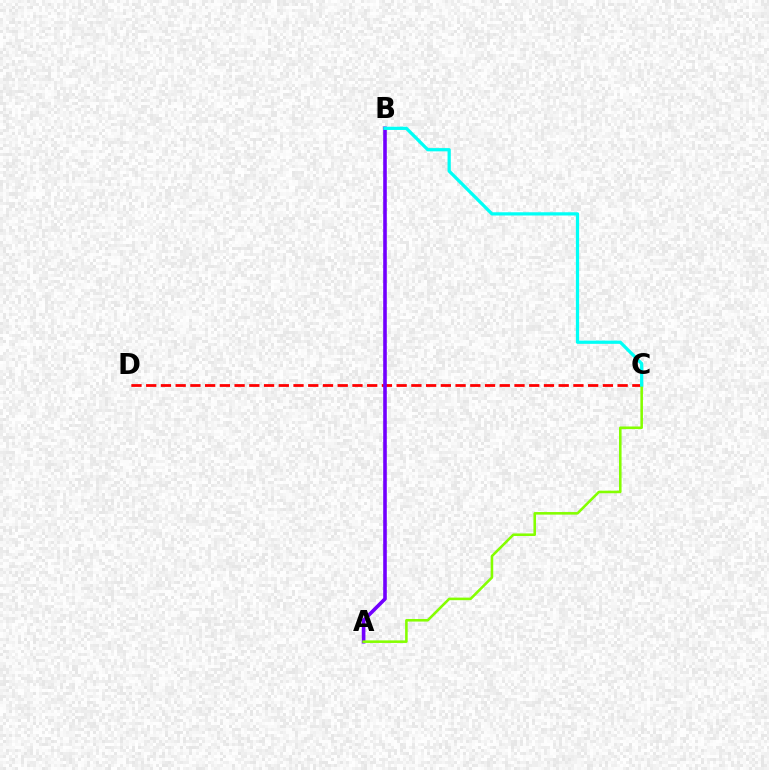{('C', 'D'): [{'color': '#ff0000', 'line_style': 'dashed', 'thickness': 2.0}], ('A', 'B'): [{'color': '#7200ff', 'line_style': 'solid', 'thickness': 2.6}], ('A', 'C'): [{'color': '#84ff00', 'line_style': 'solid', 'thickness': 1.85}], ('B', 'C'): [{'color': '#00fff6', 'line_style': 'solid', 'thickness': 2.33}]}